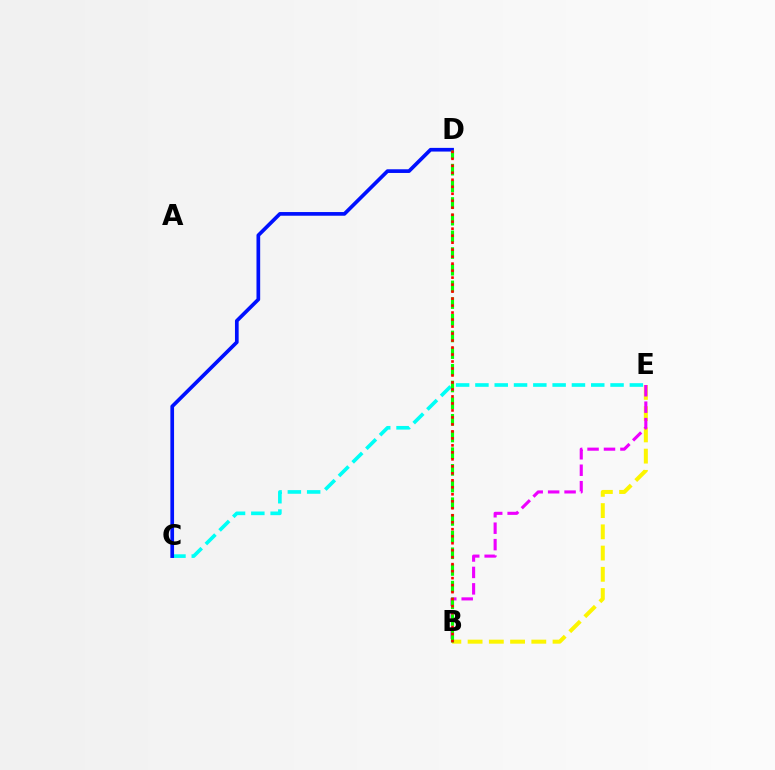{('C', 'E'): [{'color': '#00fff6', 'line_style': 'dashed', 'thickness': 2.62}], ('C', 'D'): [{'color': '#0010ff', 'line_style': 'solid', 'thickness': 2.65}], ('B', 'E'): [{'color': '#fcf500', 'line_style': 'dashed', 'thickness': 2.89}, {'color': '#ee00ff', 'line_style': 'dashed', 'thickness': 2.23}], ('B', 'D'): [{'color': '#08ff00', 'line_style': 'dashed', 'thickness': 2.27}, {'color': '#ff0000', 'line_style': 'dotted', 'thickness': 1.9}]}